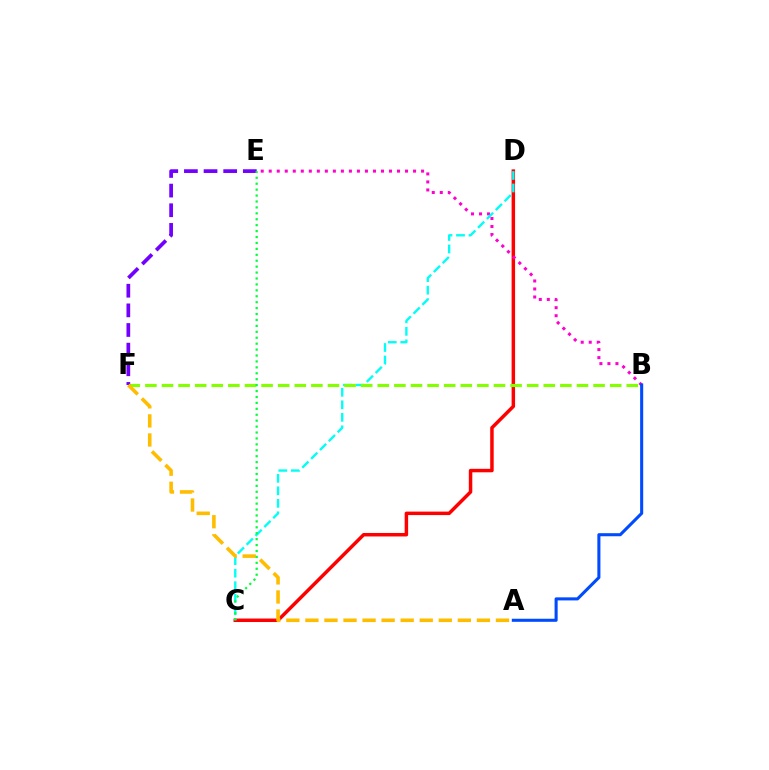{('C', 'D'): [{'color': '#ff0000', 'line_style': 'solid', 'thickness': 2.5}, {'color': '#00fff6', 'line_style': 'dashed', 'thickness': 1.7}], ('B', 'E'): [{'color': '#ff00cf', 'line_style': 'dotted', 'thickness': 2.18}], ('B', 'F'): [{'color': '#84ff00', 'line_style': 'dashed', 'thickness': 2.26}], ('A', 'B'): [{'color': '#004bff', 'line_style': 'solid', 'thickness': 2.21}], ('E', 'F'): [{'color': '#7200ff', 'line_style': 'dashed', 'thickness': 2.67}], ('A', 'F'): [{'color': '#ffbd00', 'line_style': 'dashed', 'thickness': 2.59}], ('C', 'E'): [{'color': '#00ff39', 'line_style': 'dotted', 'thickness': 1.61}]}